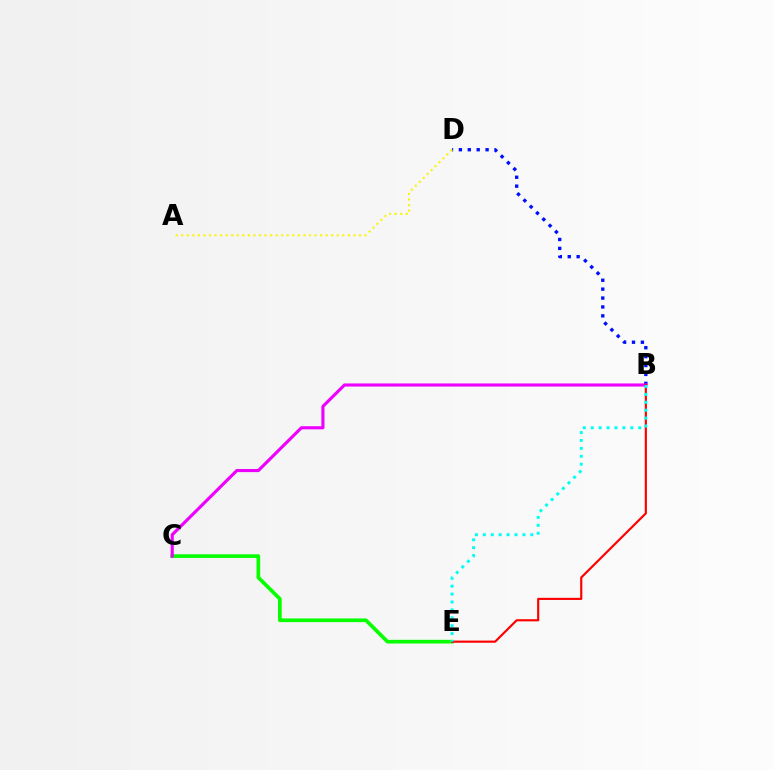{('C', 'E'): [{'color': '#08ff00', 'line_style': 'solid', 'thickness': 2.66}], ('B', 'D'): [{'color': '#0010ff', 'line_style': 'dotted', 'thickness': 2.42}], ('A', 'D'): [{'color': '#fcf500', 'line_style': 'dotted', 'thickness': 1.51}], ('B', 'C'): [{'color': '#ee00ff', 'line_style': 'solid', 'thickness': 2.25}], ('B', 'E'): [{'color': '#ff0000', 'line_style': 'solid', 'thickness': 1.56}, {'color': '#00fff6', 'line_style': 'dotted', 'thickness': 2.15}]}